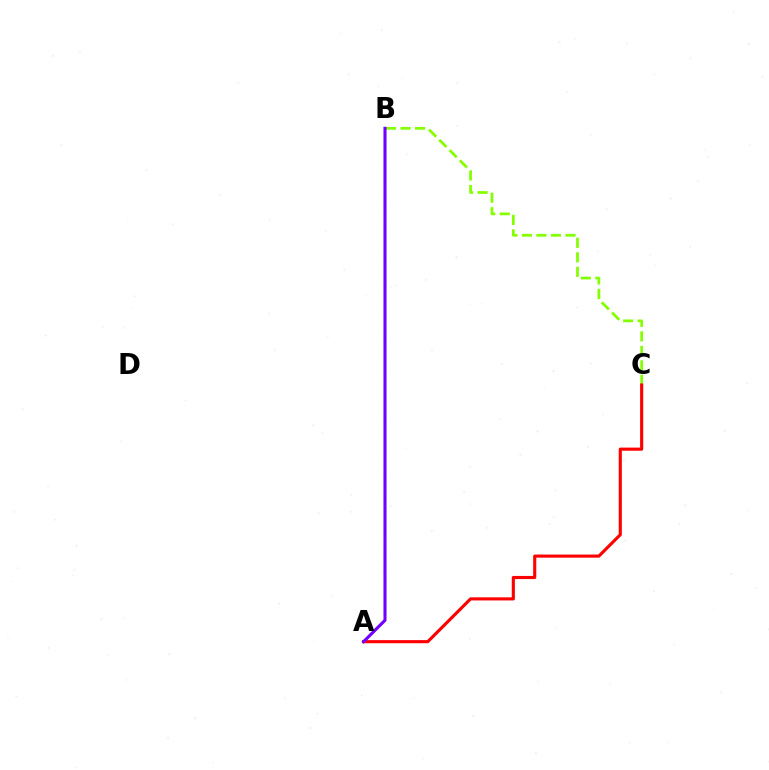{('A', 'B'): [{'color': '#00fff6', 'line_style': 'dashed', 'thickness': 1.54}, {'color': '#7200ff', 'line_style': 'solid', 'thickness': 2.21}], ('B', 'C'): [{'color': '#84ff00', 'line_style': 'dashed', 'thickness': 1.97}], ('A', 'C'): [{'color': '#ff0000', 'line_style': 'solid', 'thickness': 2.24}]}